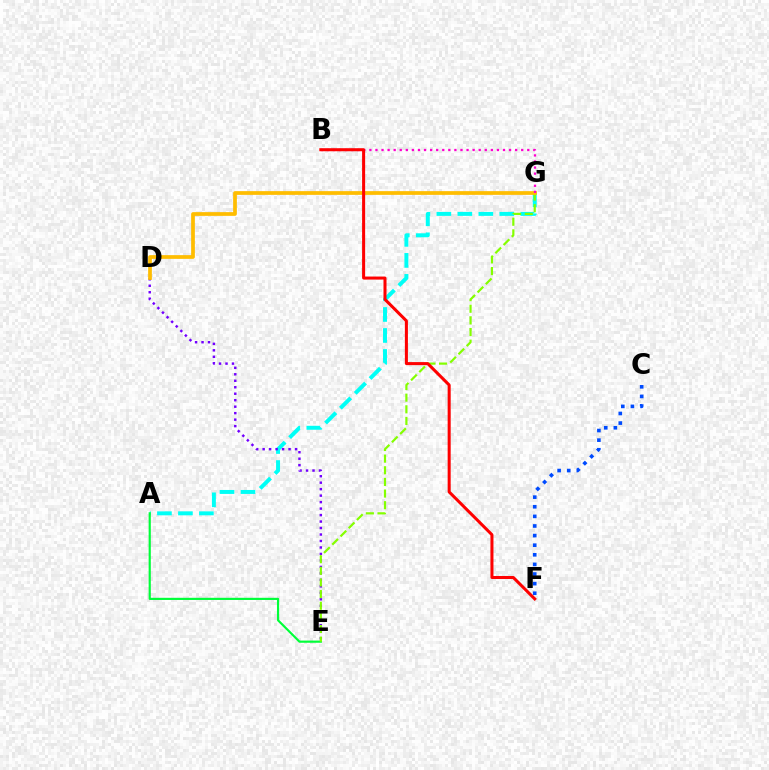{('A', 'G'): [{'color': '#00fff6', 'line_style': 'dashed', 'thickness': 2.85}], ('A', 'E'): [{'color': '#00ff39', 'line_style': 'solid', 'thickness': 1.57}], ('C', 'F'): [{'color': '#004bff', 'line_style': 'dotted', 'thickness': 2.61}], ('D', 'E'): [{'color': '#7200ff', 'line_style': 'dotted', 'thickness': 1.76}], ('E', 'G'): [{'color': '#84ff00', 'line_style': 'dashed', 'thickness': 1.58}], ('D', 'G'): [{'color': '#ffbd00', 'line_style': 'solid', 'thickness': 2.68}], ('B', 'G'): [{'color': '#ff00cf', 'line_style': 'dotted', 'thickness': 1.65}], ('B', 'F'): [{'color': '#ff0000', 'line_style': 'solid', 'thickness': 2.18}]}